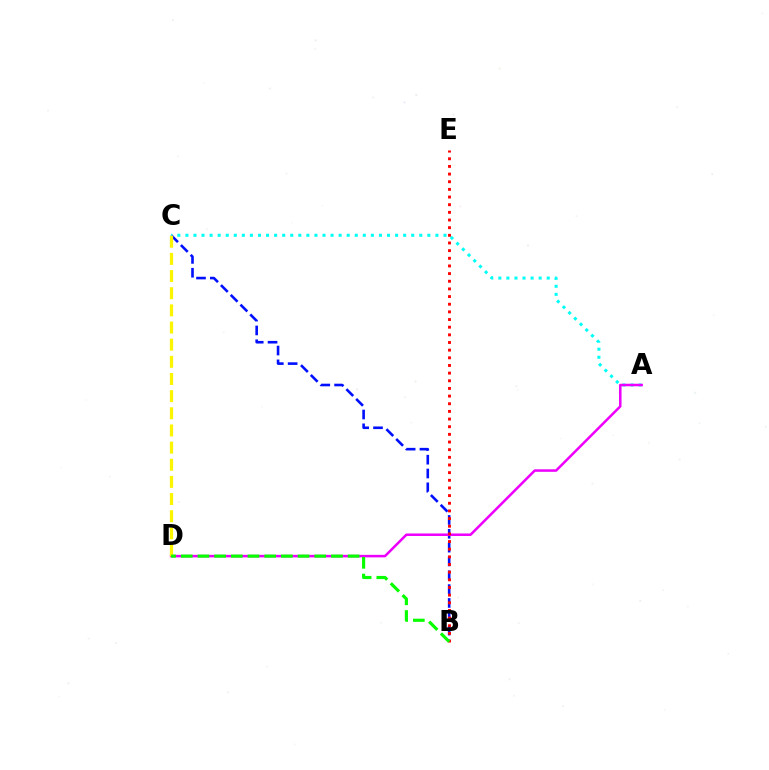{('B', 'C'): [{'color': '#0010ff', 'line_style': 'dashed', 'thickness': 1.88}], ('A', 'C'): [{'color': '#00fff6', 'line_style': 'dotted', 'thickness': 2.19}], ('A', 'D'): [{'color': '#ee00ff', 'line_style': 'solid', 'thickness': 1.82}], ('B', 'E'): [{'color': '#ff0000', 'line_style': 'dotted', 'thickness': 2.08}], ('C', 'D'): [{'color': '#fcf500', 'line_style': 'dashed', 'thickness': 2.33}], ('B', 'D'): [{'color': '#08ff00', 'line_style': 'dashed', 'thickness': 2.27}]}